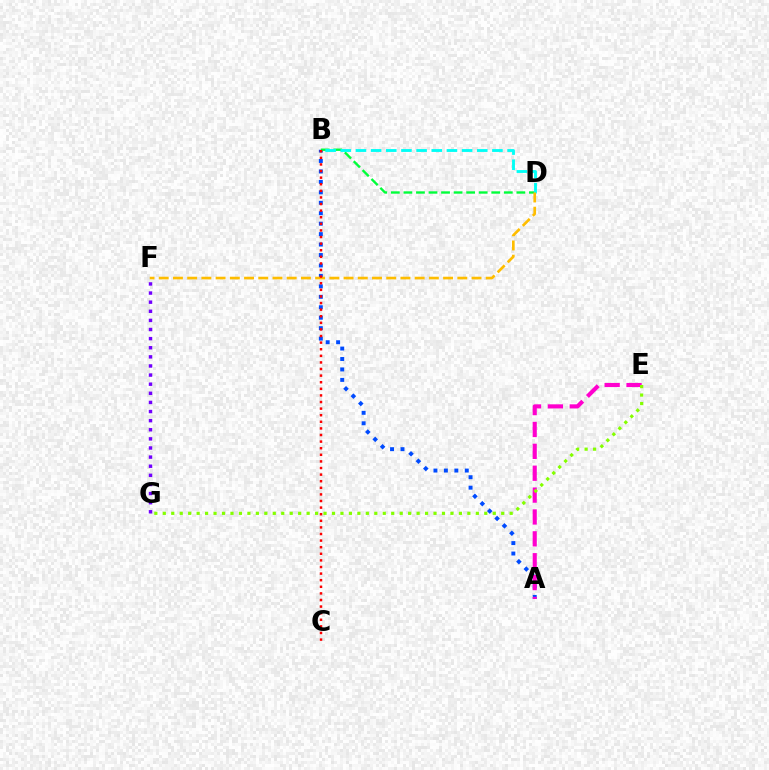{('A', 'B'): [{'color': '#004bff', 'line_style': 'dotted', 'thickness': 2.84}], ('A', 'E'): [{'color': '#ff00cf', 'line_style': 'dashed', 'thickness': 2.97}], ('F', 'G'): [{'color': '#7200ff', 'line_style': 'dotted', 'thickness': 2.48}], ('B', 'D'): [{'color': '#00ff39', 'line_style': 'dashed', 'thickness': 1.7}, {'color': '#00fff6', 'line_style': 'dashed', 'thickness': 2.06}], ('D', 'F'): [{'color': '#ffbd00', 'line_style': 'dashed', 'thickness': 1.93}], ('B', 'C'): [{'color': '#ff0000', 'line_style': 'dotted', 'thickness': 1.79}], ('E', 'G'): [{'color': '#84ff00', 'line_style': 'dotted', 'thickness': 2.3}]}